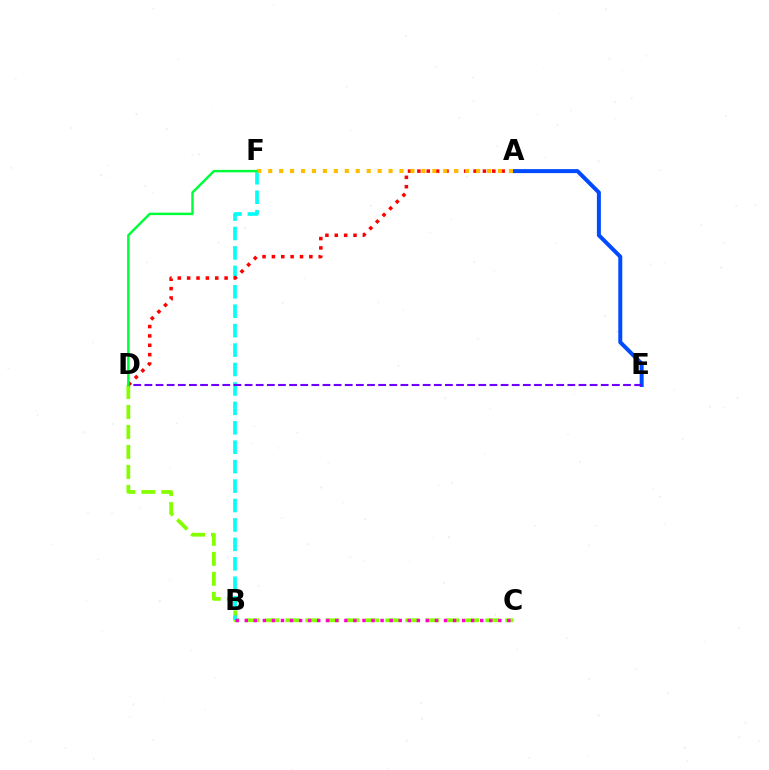{('A', 'E'): [{'color': '#004bff', 'line_style': 'solid', 'thickness': 2.87}], ('C', 'D'): [{'color': '#84ff00', 'line_style': 'dashed', 'thickness': 2.72}], ('B', 'F'): [{'color': '#00fff6', 'line_style': 'dashed', 'thickness': 2.64}], ('B', 'C'): [{'color': '#ff00cf', 'line_style': 'dotted', 'thickness': 2.46}], ('D', 'E'): [{'color': '#7200ff', 'line_style': 'dashed', 'thickness': 1.51}], ('A', 'D'): [{'color': '#ff0000', 'line_style': 'dotted', 'thickness': 2.54}], ('A', 'F'): [{'color': '#ffbd00', 'line_style': 'dotted', 'thickness': 2.97}], ('D', 'F'): [{'color': '#00ff39', 'line_style': 'solid', 'thickness': 1.77}]}